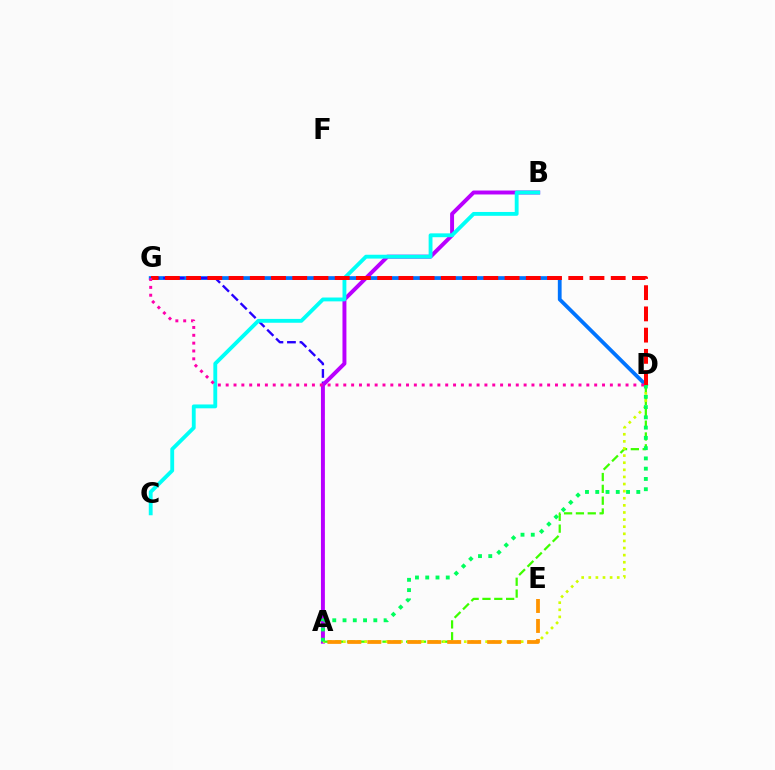{('D', 'G'): [{'color': '#0074ff', 'line_style': 'solid', 'thickness': 2.72}, {'color': '#ff0000', 'line_style': 'dashed', 'thickness': 2.88}, {'color': '#ff00ac', 'line_style': 'dotted', 'thickness': 2.13}], ('A', 'G'): [{'color': '#2500ff', 'line_style': 'dashed', 'thickness': 1.7}], ('A', 'B'): [{'color': '#b900ff', 'line_style': 'solid', 'thickness': 2.84}], ('A', 'D'): [{'color': '#3dff00', 'line_style': 'dashed', 'thickness': 1.61}, {'color': '#d1ff00', 'line_style': 'dotted', 'thickness': 1.93}, {'color': '#00ff5c', 'line_style': 'dotted', 'thickness': 2.79}], ('B', 'C'): [{'color': '#00fff6', 'line_style': 'solid', 'thickness': 2.77}], ('A', 'E'): [{'color': '#ff9400', 'line_style': 'dashed', 'thickness': 2.71}]}